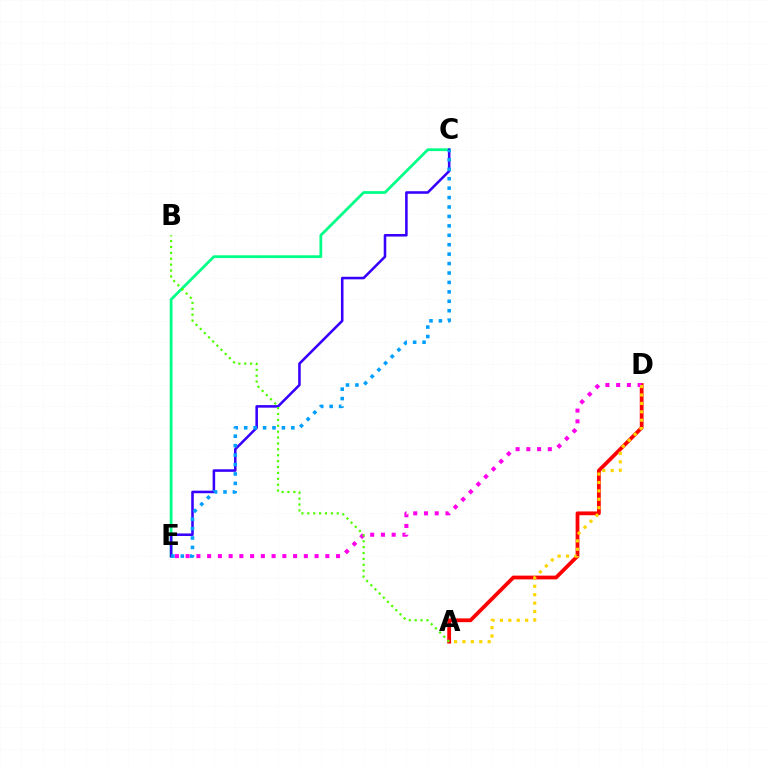{('A', 'D'): [{'color': '#ff0000', 'line_style': 'solid', 'thickness': 2.72}, {'color': '#ffd500', 'line_style': 'dotted', 'thickness': 2.28}], ('D', 'E'): [{'color': '#ff00ed', 'line_style': 'dotted', 'thickness': 2.92}], ('C', 'E'): [{'color': '#00ff86', 'line_style': 'solid', 'thickness': 1.99}, {'color': '#3700ff', 'line_style': 'solid', 'thickness': 1.84}, {'color': '#009eff', 'line_style': 'dotted', 'thickness': 2.56}], ('A', 'B'): [{'color': '#4fff00', 'line_style': 'dotted', 'thickness': 1.6}]}